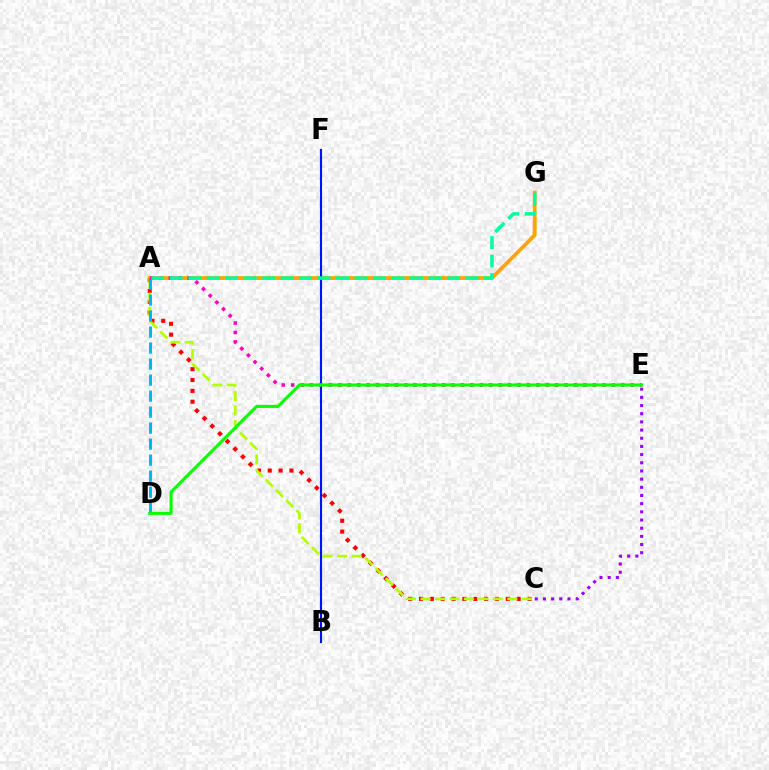{('A', 'C'): [{'color': '#ff0000', 'line_style': 'dotted', 'thickness': 2.95}, {'color': '#b3ff00', 'line_style': 'dashed', 'thickness': 1.96}], ('A', 'G'): [{'color': '#ffa500', 'line_style': 'solid', 'thickness': 2.73}, {'color': '#00ff9d', 'line_style': 'dashed', 'thickness': 2.51}], ('A', 'D'): [{'color': '#00b5ff', 'line_style': 'dashed', 'thickness': 2.17}], ('B', 'F'): [{'color': '#0010ff', 'line_style': 'solid', 'thickness': 1.53}], ('A', 'E'): [{'color': '#ff00bd', 'line_style': 'dotted', 'thickness': 2.56}], ('C', 'E'): [{'color': '#9b00ff', 'line_style': 'dotted', 'thickness': 2.22}], ('D', 'E'): [{'color': '#08ff00', 'line_style': 'solid', 'thickness': 2.24}]}